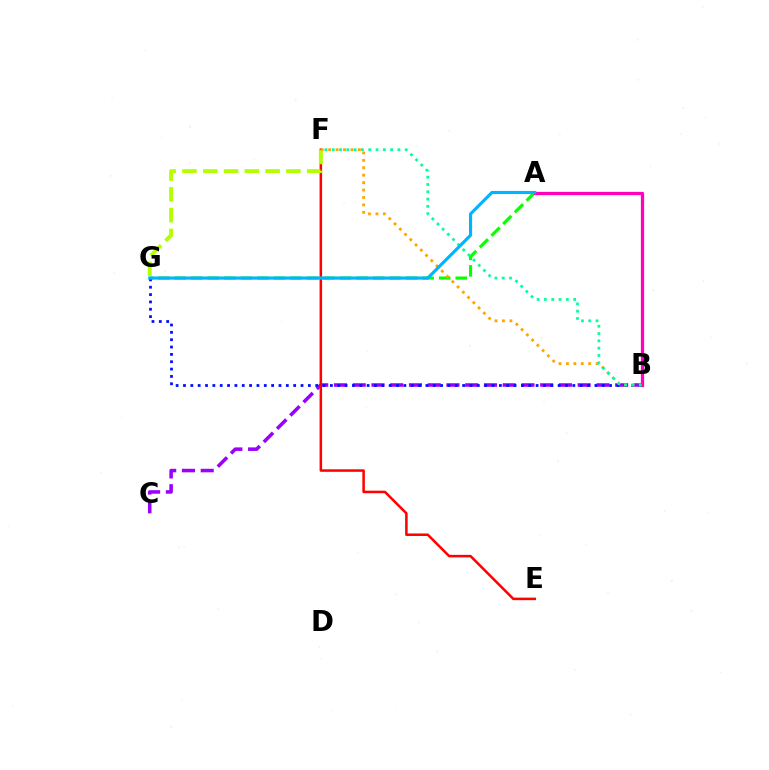{('B', 'C'): [{'color': '#9b00ff', 'line_style': 'dashed', 'thickness': 2.55}], ('E', 'F'): [{'color': '#ff0000', 'line_style': 'solid', 'thickness': 1.81}], ('A', 'G'): [{'color': '#08ff00', 'line_style': 'dashed', 'thickness': 2.25}, {'color': '#00b5ff', 'line_style': 'solid', 'thickness': 2.27}], ('F', 'G'): [{'color': '#b3ff00', 'line_style': 'dashed', 'thickness': 2.82}], ('B', 'G'): [{'color': '#0010ff', 'line_style': 'dotted', 'thickness': 2.0}], ('B', 'F'): [{'color': '#ffa500', 'line_style': 'dotted', 'thickness': 2.02}, {'color': '#00ff9d', 'line_style': 'dotted', 'thickness': 1.98}], ('A', 'B'): [{'color': '#ff00bd', 'line_style': 'solid', 'thickness': 2.34}]}